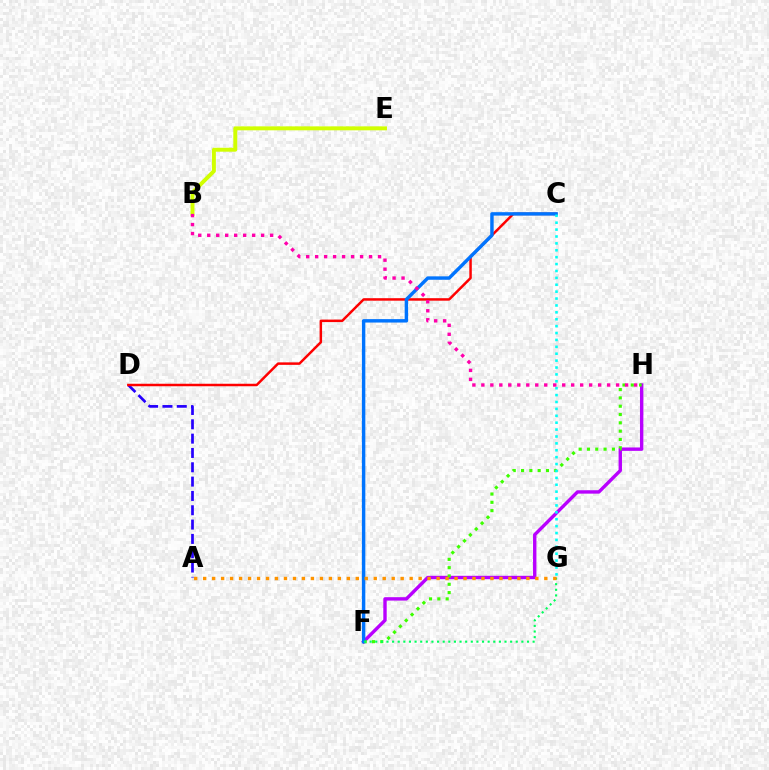{('A', 'D'): [{'color': '#2500ff', 'line_style': 'dashed', 'thickness': 1.95}], ('F', 'H'): [{'color': '#b900ff', 'line_style': 'solid', 'thickness': 2.44}, {'color': '#3dff00', 'line_style': 'dotted', 'thickness': 2.26}], ('C', 'D'): [{'color': '#ff0000', 'line_style': 'solid', 'thickness': 1.79}], ('B', 'E'): [{'color': '#d1ff00', 'line_style': 'solid', 'thickness': 2.84}], ('C', 'F'): [{'color': '#0074ff', 'line_style': 'solid', 'thickness': 2.47}], ('F', 'G'): [{'color': '#00ff5c', 'line_style': 'dotted', 'thickness': 1.53}], ('C', 'G'): [{'color': '#00fff6', 'line_style': 'dotted', 'thickness': 1.87}], ('A', 'G'): [{'color': '#ff9400', 'line_style': 'dotted', 'thickness': 2.44}], ('B', 'H'): [{'color': '#ff00ac', 'line_style': 'dotted', 'thickness': 2.44}]}